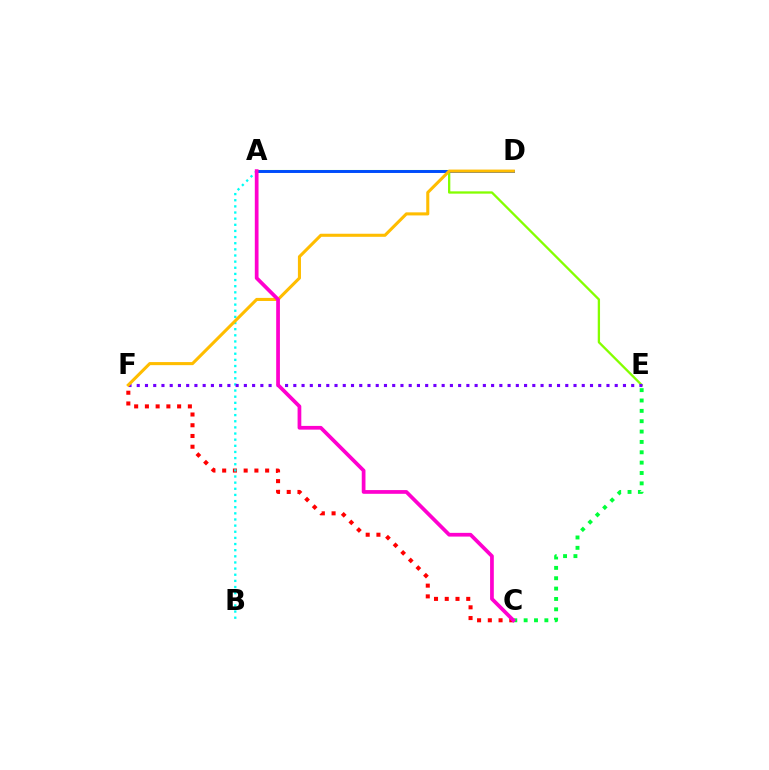{('A', 'E'): [{'color': '#84ff00', 'line_style': 'solid', 'thickness': 1.66}], ('C', 'F'): [{'color': '#ff0000', 'line_style': 'dotted', 'thickness': 2.92}], ('A', 'B'): [{'color': '#00fff6', 'line_style': 'dotted', 'thickness': 1.67}], ('E', 'F'): [{'color': '#7200ff', 'line_style': 'dotted', 'thickness': 2.24}], ('A', 'D'): [{'color': '#004bff', 'line_style': 'solid', 'thickness': 2.11}], ('C', 'E'): [{'color': '#00ff39', 'line_style': 'dotted', 'thickness': 2.81}], ('D', 'F'): [{'color': '#ffbd00', 'line_style': 'solid', 'thickness': 2.21}], ('A', 'C'): [{'color': '#ff00cf', 'line_style': 'solid', 'thickness': 2.68}]}